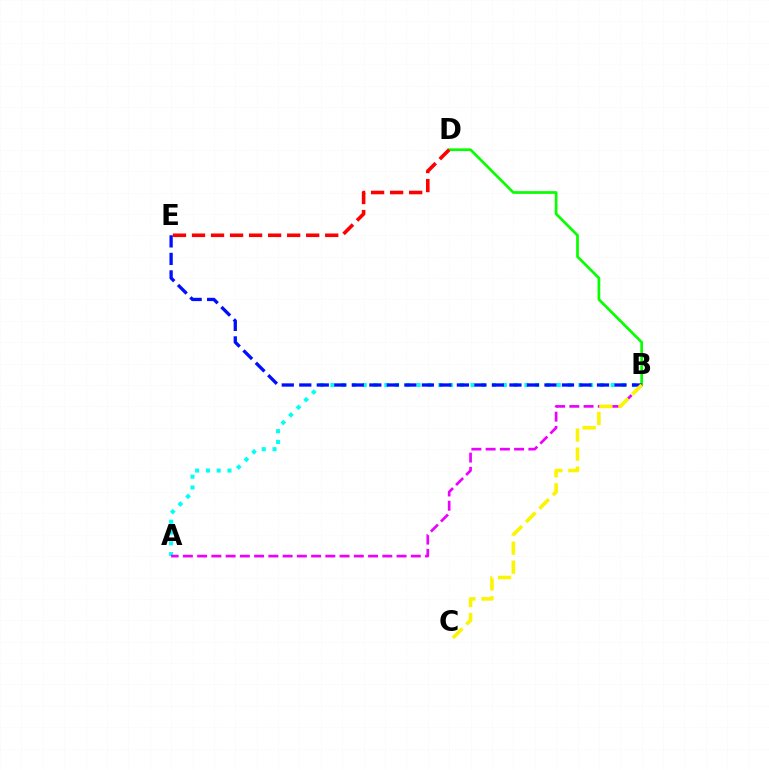{('B', 'D'): [{'color': '#08ff00', 'line_style': 'solid', 'thickness': 1.96}], ('A', 'B'): [{'color': '#00fff6', 'line_style': 'dotted', 'thickness': 2.93}, {'color': '#ee00ff', 'line_style': 'dashed', 'thickness': 1.94}], ('D', 'E'): [{'color': '#ff0000', 'line_style': 'dashed', 'thickness': 2.59}], ('B', 'E'): [{'color': '#0010ff', 'line_style': 'dashed', 'thickness': 2.38}], ('B', 'C'): [{'color': '#fcf500', 'line_style': 'dashed', 'thickness': 2.58}]}